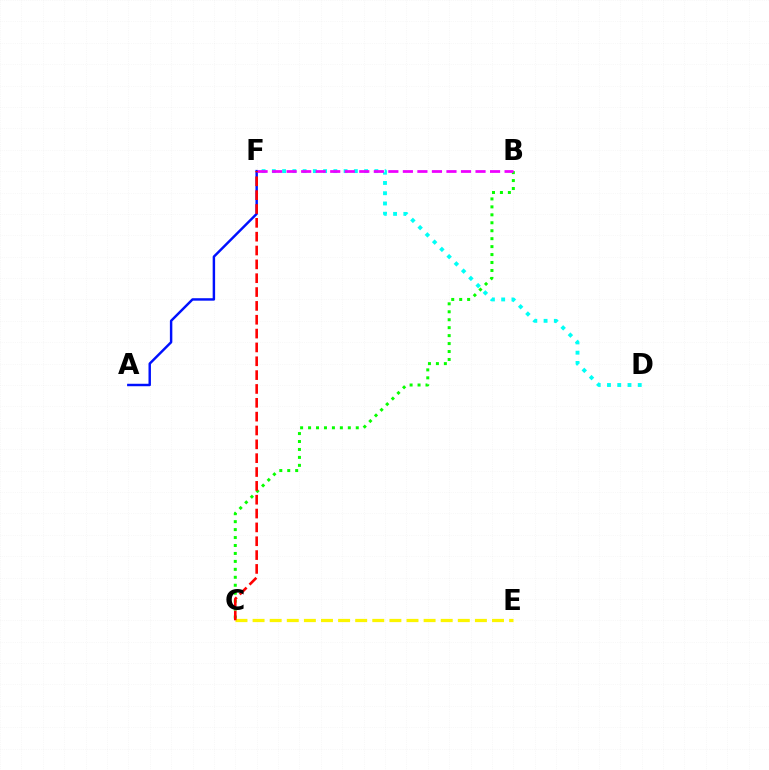{('D', 'F'): [{'color': '#00fff6', 'line_style': 'dotted', 'thickness': 2.79}], ('A', 'F'): [{'color': '#0010ff', 'line_style': 'solid', 'thickness': 1.76}], ('B', 'C'): [{'color': '#08ff00', 'line_style': 'dotted', 'thickness': 2.16}], ('B', 'F'): [{'color': '#ee00ff', 'line_style': 'dashed', 'thickness': 1.97}], ('C', 'E'): [{'color': '#fcf500', 'line_style': 'dashed', 'thickness': 2.32}], ('C', 'F'): [{'color': '#ff0000', 'line_style': 'dashed', 'thickness': 1.88}]}